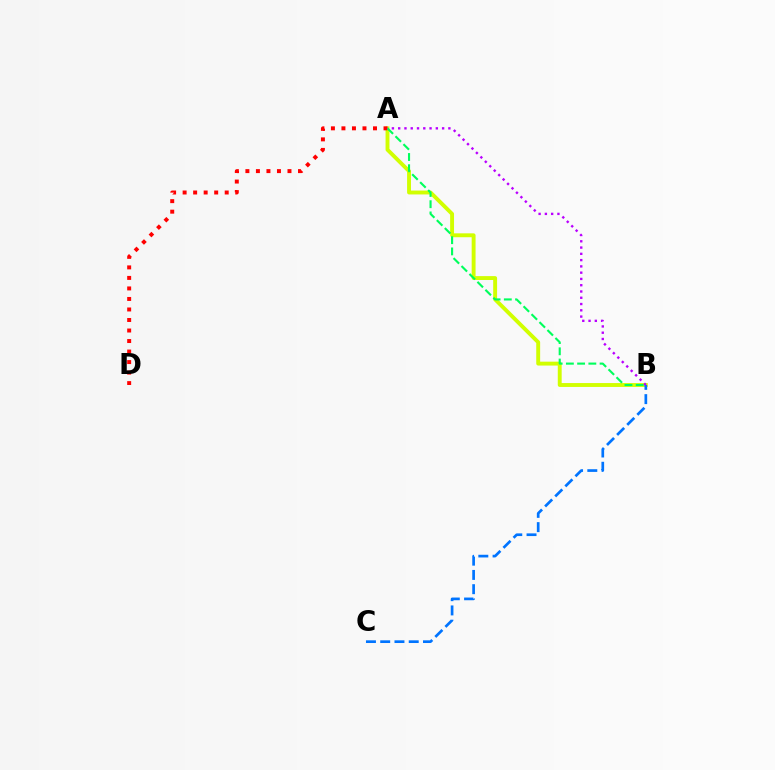{('A', 'B'): [{'color': '#d1ff00', 'line_style': 'solid', 'thickness': 2.8}, {'color': '#00ff5c', 'line_style': 'dashed', 'thickness': 1.53}, {'color': '#b900ff', 'line_style': 'dotted', 'thickness': 1.7}], ('B', 'C'): [{'color': '#0074ff', 'line_style': 'dashed', 'thickness': 1.94}], ('A', 'D'): [{'color': '#ff0000', 'line_style': 'dotted', 'thickness': 2.86}]}